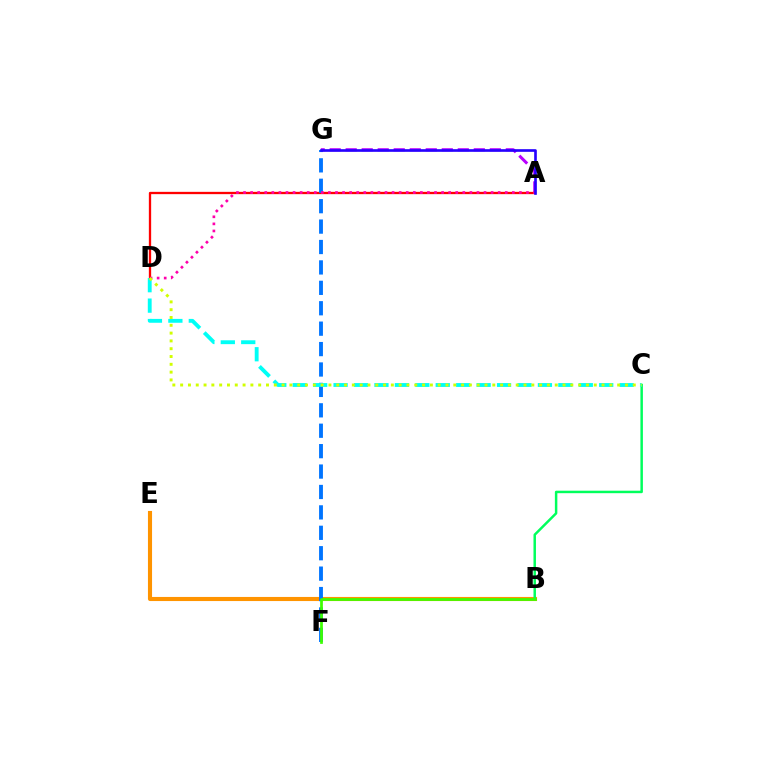{('A', 'G'): [{'color': '#b900ff', 'line_style': 'dashed', 'thickness': 2.18}, {'color': '#2500ff', 'line_style': 'solid', 'thickness': 1.91}], ('B', 'E'): [{'color': '#ff9400', 'line_style': 'solid', 'thickness': 2.96}], ('A', 'D'): [{'color': '#ff0000', 'line_style': 'solid', 'thickness': 1.66}, {'color': '#ff00ac', 'line_style': 'dotted', 'thickness': 1.92}], ('B', 'C'): [{'color': '#00ff5c', 'line_style': 'solid', 'thickness': 1.79}], ('F', 'G'): [{'color': '#0074ff', 'line_style': 'dashed', 'thickness': 2.77}], ('C', 'D'): [{'color': '#00fff6', 'line_style': 'dashed', 'thickness': 2.78}, {'color': '#d1ff00', 'line_style': 'dotted', 'thickness': 2.12}], ('B', 'F'): [{'color': '#3dff00', 'line_style': 'solid', 'thickness': 1.97}]}